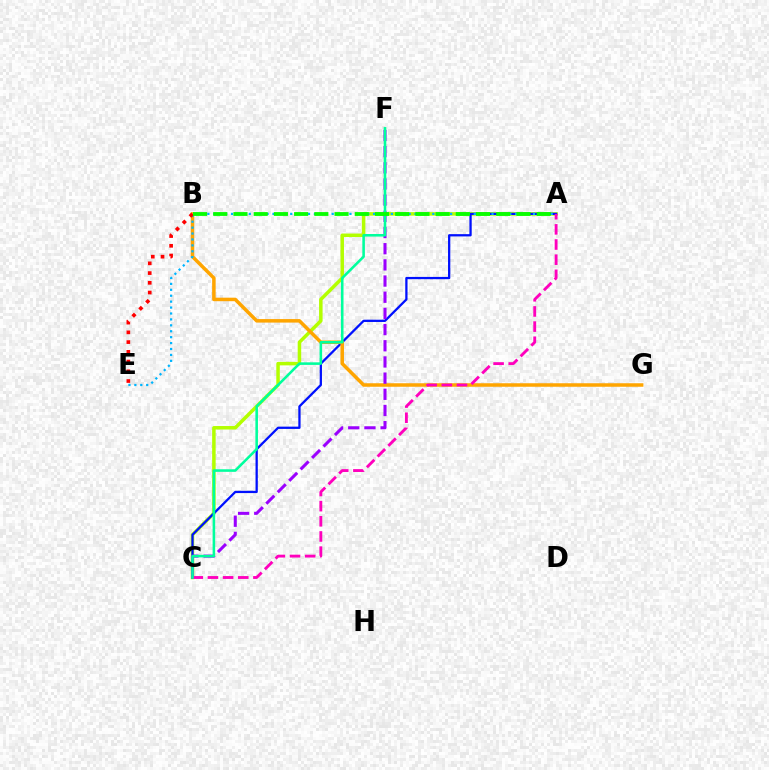{('A', 'C'): [{'color': '#b3ff00', 'line_style': 'solid', 'thickness': 2.52}, {'color': '#0010ff', 'line_style': 'solid', 'thickness': 1.64}, {'color': '#ff00bd', 'line_style': 'dashed', 'thickness': 2.06}], ('B', 'G'): [{'color': '#ffa500', 'line_style': 'solid', 'thickness': 2.53}], ('A', 'E'): [{'color': '#00b5ff', 'line_style': 'dotted', 'thickness': 1.61}], ('C', 'F'): [{'color': '#9b00ff', 'line_style': 'dashed', 'thickness': 2.2}, {'color': '#00ff9d', 'line_style': 'solid', 'thickness': 1.85}], ('B', 'E'): [{'color': '#ff0000', 'line_style': 'dotted', 'thickness': 2.64}], ('A', 'B'): [{'color': '#08ff00', 'line_style': 'dashed', 'thickness': 2.75}]}